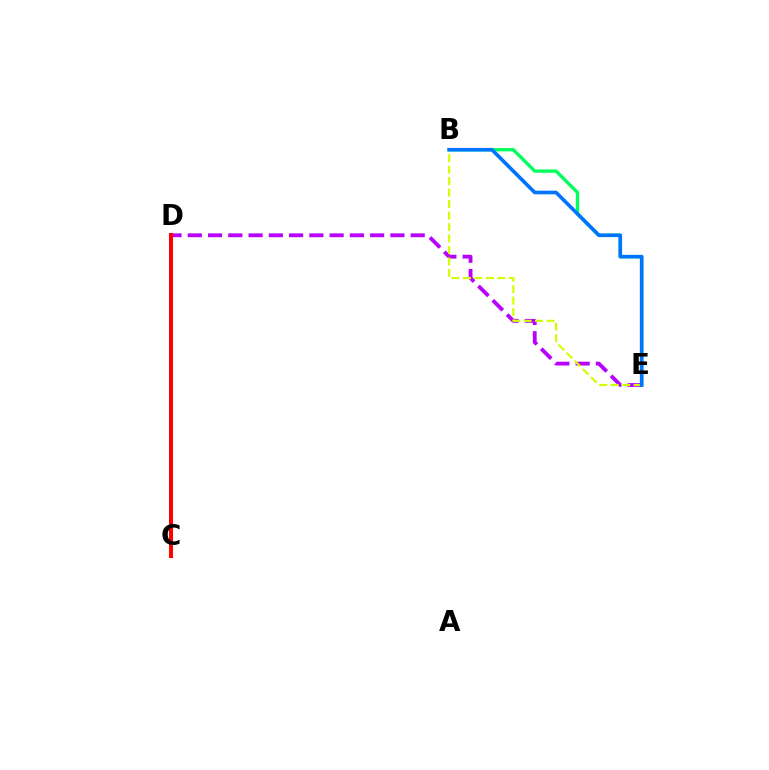{('B', 'E'): [{'color': '#00ff5c', 'line_style': 'solid', 'thickness': 2.41}, {'color': '#d1ff00', 'line_style': 'dashed', 'thickness': 1.56}, {'color': '#0074ff', 'line_style': 'solid', 'thickness': 2.61}], ('D', 'E'): [{'color': '#b900ff', 'line_style': 'dashed', 'thickness': 2.75}], ('C', 'D'): [{'color': '#ff0000', 'line_style': 'solid', 'thickness': 2.88}]}